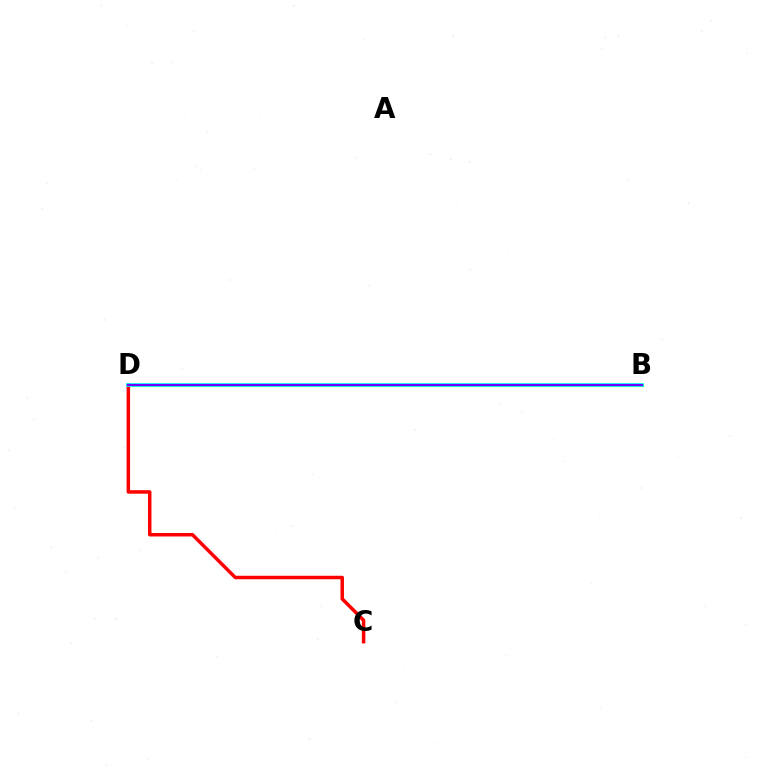{('B', 'D'): [{'color': '#84ff00', 'line_style': 'solid', 'thickness': 2.32}, {'color': '#00fff6', 'line_style': 'solid', 'thickness': 2.71}, {'color': '#7200ff', 'line_style': 'solid', 'thickness': 1.53}], ('C', 'D'): [{'color': '#ff0000', 'line_style': 'solid', 'thickness': 2.51}]}